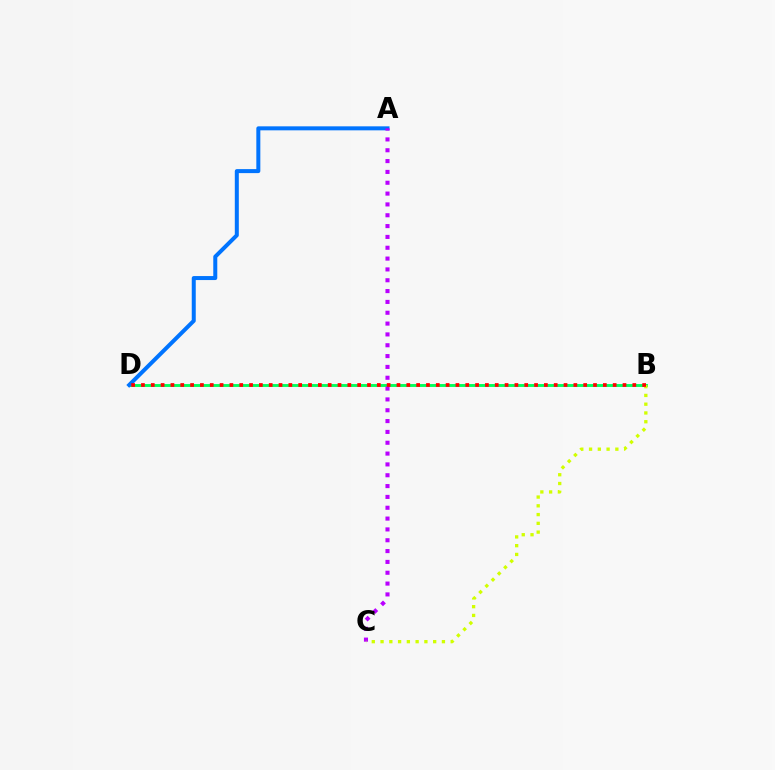{('B', 'D'): [{'color': '#00ff5c', 'line_style': 'solid', 'thickness': 2.08}, {'color': '#ff0000', 'line_style': 'dotted', 'thickness': 2.67}], ('A', 'D'): [{'color': '#0074ff', 'line_style': 'solid', 'thickness': 2.88}], ('A', 'C'): [{'color': '#b900ff', 'line_style': 'dotted', 'thickness': 2.94}], ('B', 'C'): [{'color': '#d1ff00', 'line_style': 'dotted', 'thickness': 2.38}]}